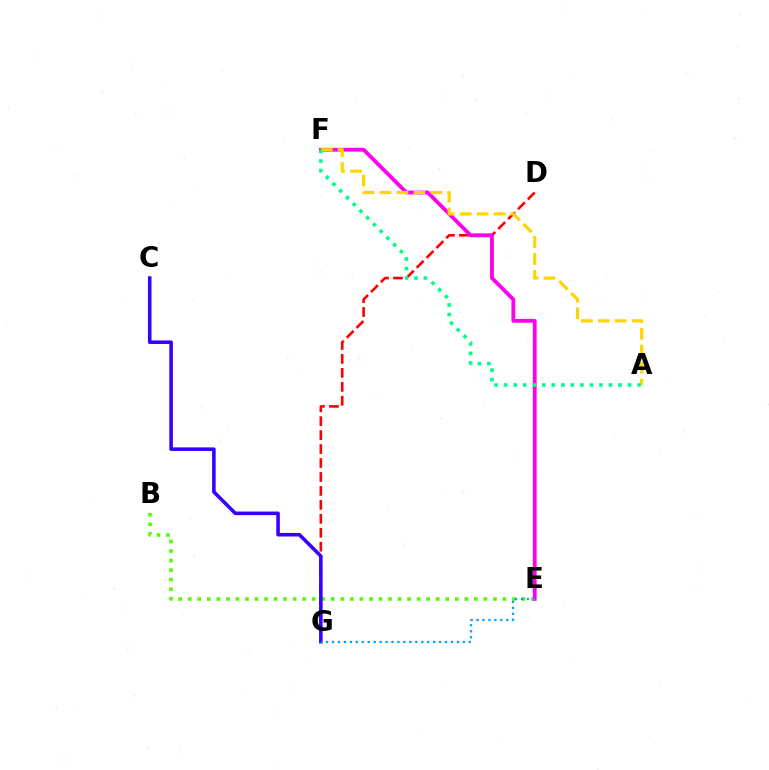{('D', 'G'): [{'color': '#ff0000', 'line_style': 'dashed', 'thickness': 1.89}], ('B', 'E'): [{'color': '#4fff00', 'line_style': 'dotted', 'thickness': 2.59}], ('E', 'F'): [{'color': '#ff00ed', 'line_style': 'solid', 'thickness': 2.75}], ('A', 'F'): [{'color': '#ffd500', 'line_style': 'dashed', 'thickness': 2.3}, {'color': '#00ff86', 'line_style': 'dotted', 'thickness': 2.59}], ('C', 'G'): [{'color': '#3700ff', 'line_style': 'solid', 'thickness': 2.57}], ('E', 'G'): [{'color': '#009eff', 'line_style': 'dotted', 'thickness': 1.62}]}